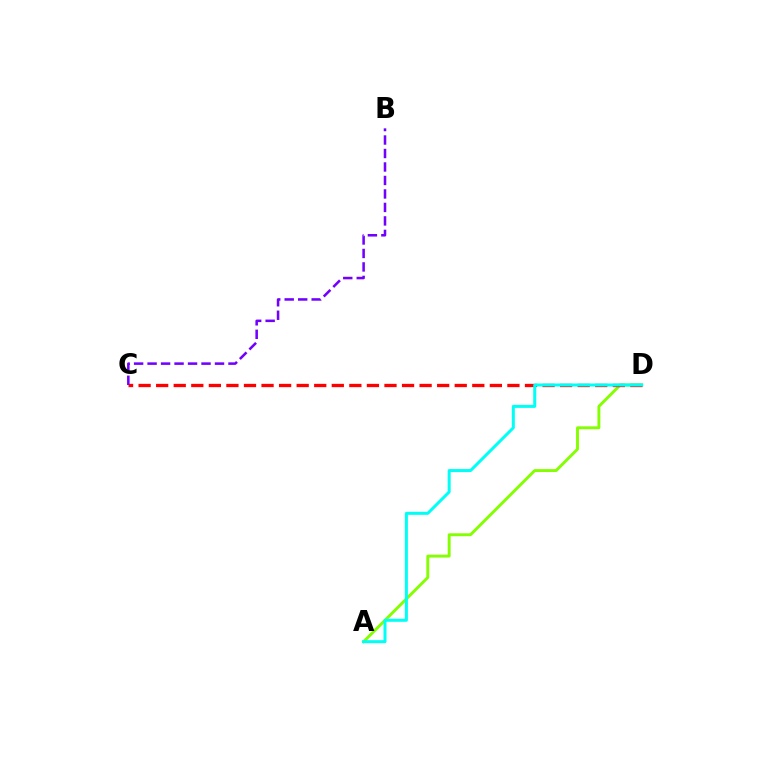{('A', 'D'): [{'color': '#84ff00', 'line_style': 'solid', 'thickness': 2.09}, {'color': '#00fff6', 'line_style': 'solid', 'thickness': 2.17}], ('C', 'D'): [{'color': '#ff0000', 'line_style': 'dashed', 'thickness': 2.39}], ('B', 'C'): [{'color': '#7200ff', 'line_style': 'dashed', 'thickness': 1.83}]}